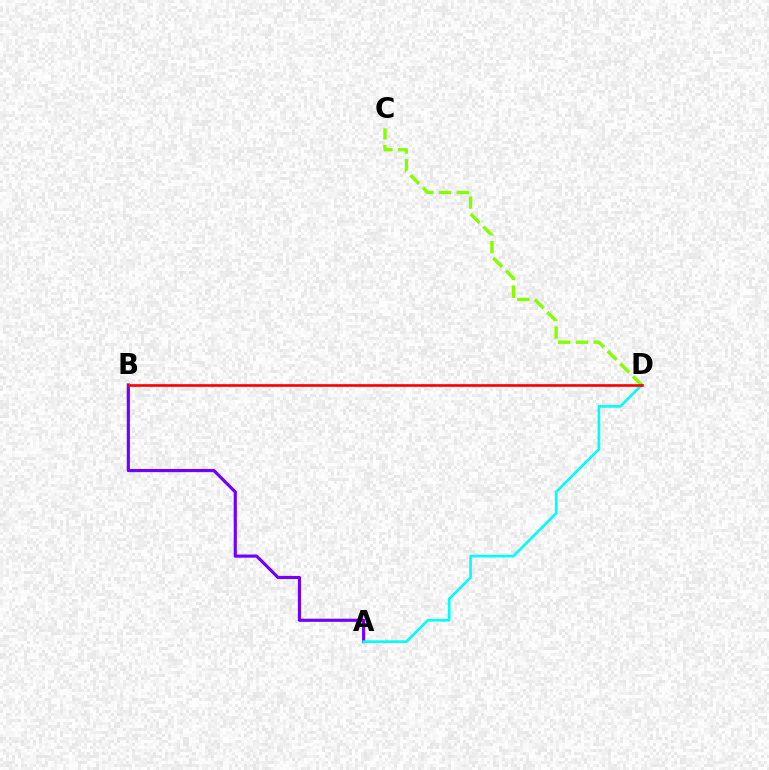{('A', 'B'): [{'color': '#7200ff', 'line_style': 'solid', 'thickness': 2.27}], ('C', 'D'): [{'color': '#84ff00', 'line_style': 'dashed', 'thickness': 2.42}], ('A', 'D'): [{'color': '#00fff6', 'line_style': 'solid', 'thickness': 1.92}], ('B', 'D'): [{'color': '#ff0000', 'line_style': 'solid', 'thickness': 1.92}]}